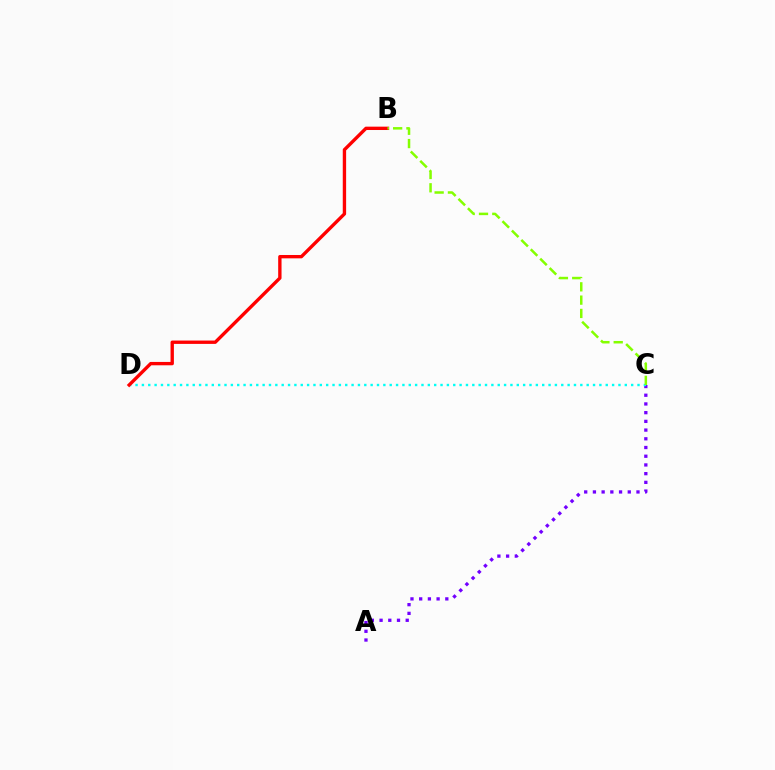{('A', 'C'): [{'color': '#7200ff', 'line_style': 'dotted', 'thickness': 2.37}], ('C', 'D'): [{'color': '#00fff6', 'line_style': 'dotted', 'thickness': 1.73}], ('B', 'D'): [{'color': '#ff0000', 'line_style': 'solid', 'thickness': 2.42}], ('B', 'C'): [{'color': '#84ff00', 'line_style': 'dashed', 'thickness': 1.81}]}